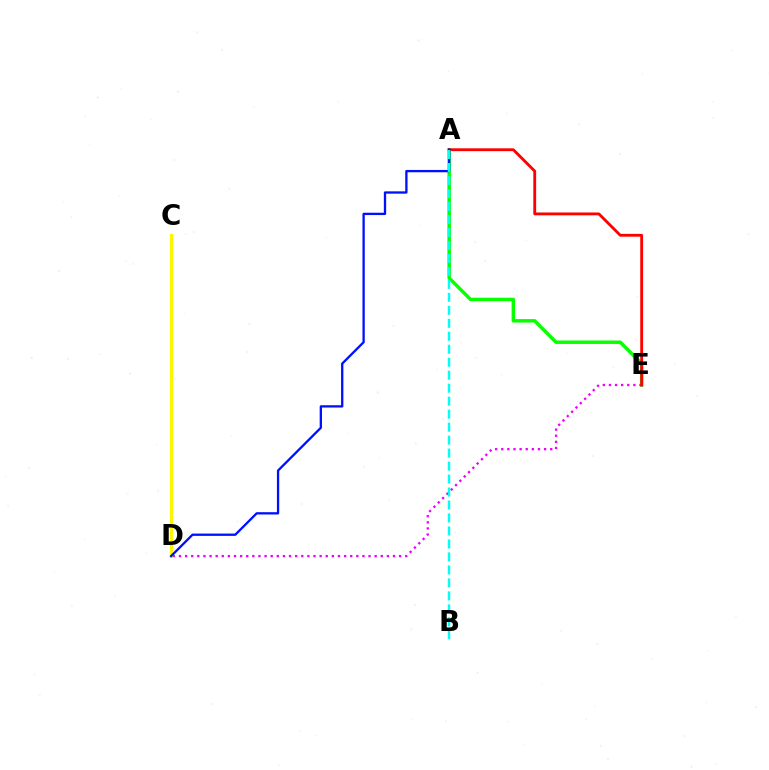{('A', 'E'): [{'color': '#08ff00', 'line_style': 'solid', 'thickness': 2.48}, {'color': '#ff0000', 'line_style': 'solid', 'thickness': 2.04}], ('D', 'E'): [{'color': '#ee00ff', 'line_style': 'dotted', 'thickness': 1.66}], ('C', 'D'): [{'color': '#fcf500', 'line_style': 'solid', 'thickness': 2.27}], ('A', 'D'): [{'color': '#0010ff', 'line_style': 'solid', 'thickness': 1.66}], ('A', 'B'): [{'color': '#00fff6', 'line_style': 'dashed', 'thickness': 1.76}]}